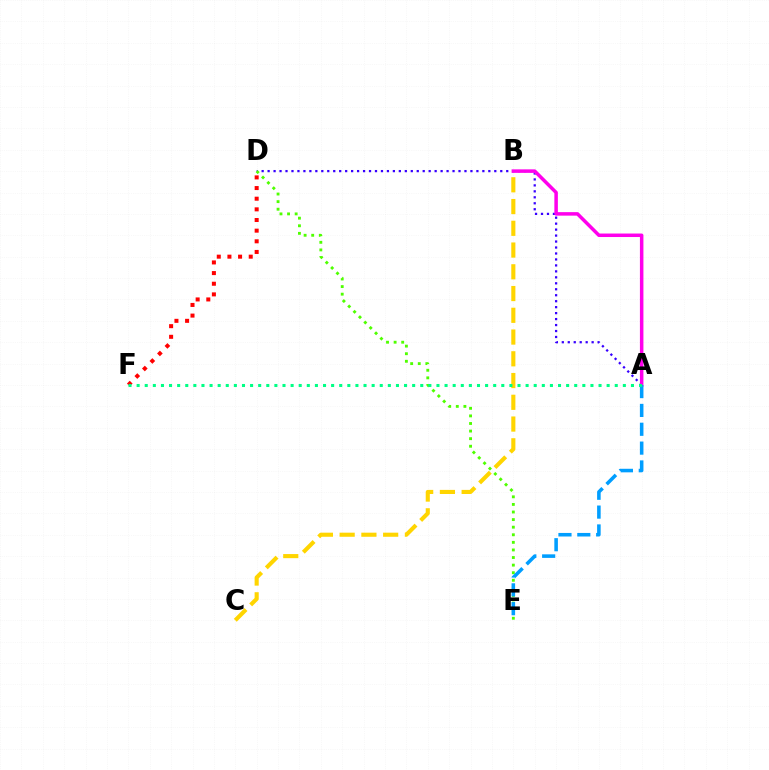{('A', 'D'): [{'color': '#3700ff', 'line_style': 'dotted', 'thickness': 1.62}], ('A', 'B'): [{'color': '#ff00ed', 'line_style': 'solid', 'thickness': 2.52}], ('D', 'F'): [{'color': '#ff0000', 'line_style': 'dotted', 'thickness': 2.89}], ('D', 'E'): [{'color': '#4fff00', 'line_style': 'dotted', 'thickness': 2.06}], ('A', 'E'): [{'color': '#009eff', 'line_style': 'dashed', 'thickness': 2.56}], ('B', 'C'): [{'color': '#ffd500', 'line_style': 'dashed', 'thickness': 2.95}], ('A', 'F'): [{'color': '#00ff86', 'line_style': 'dotted', 'thickness': 2.2}]}